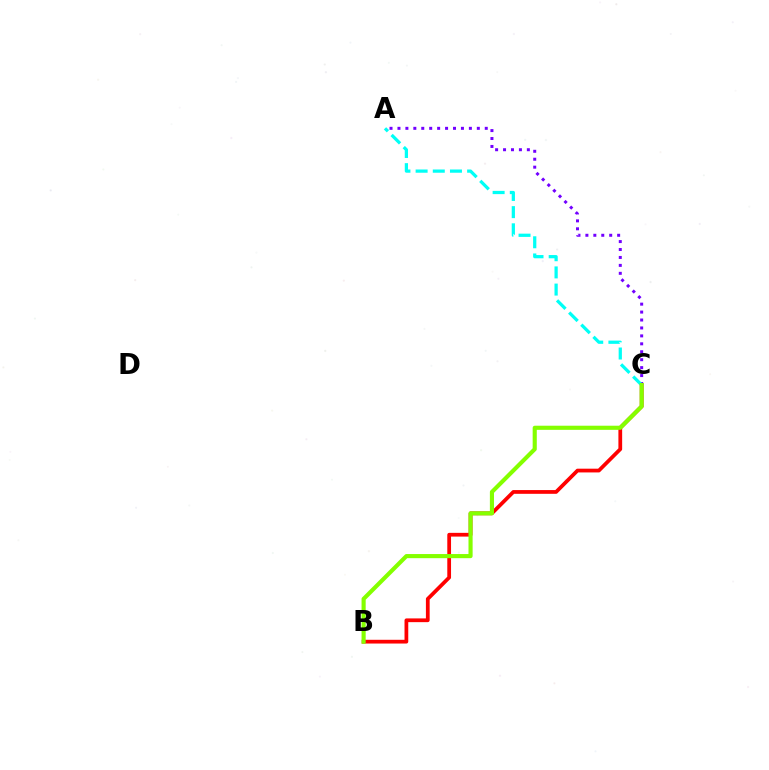{('B', 'C'): [{'color': '#ff0000', 'line_style': 'solid', 'thickness': 2.7}, {'color': '#84ff00', 'line_style': 'solid', 'thickness': 2.97}], ('A', 'C'): [{'color': '#7200ff', 'line_style': 'dotted', 'thickness': 2.16}, {'color': '#00fff6', 'line_style': 'dashed', 'thickness': 2.33}]}